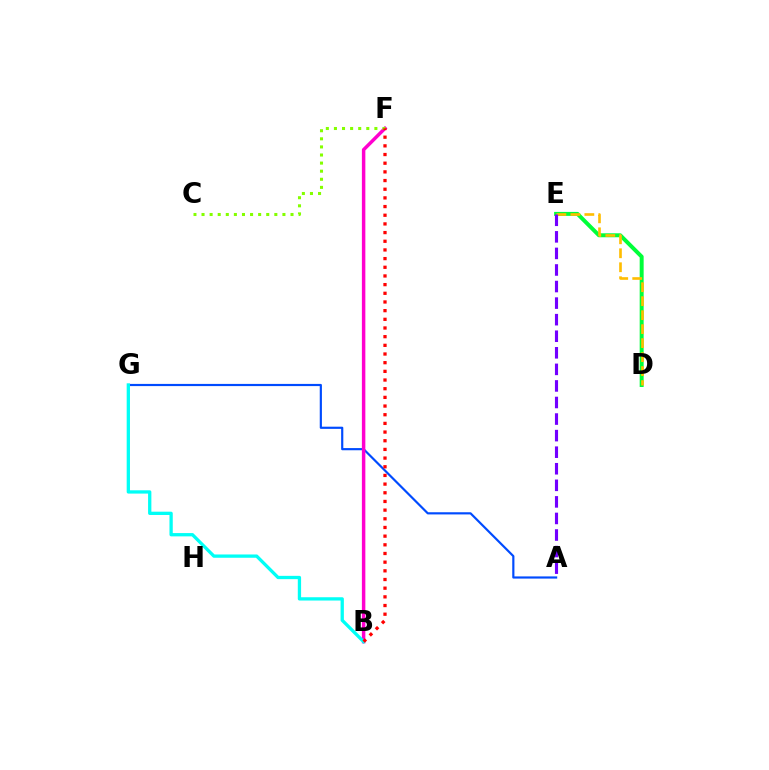{('D', 'E'): [{'color': '#00ff39', 'line_style': 'solid', 'thickness': 2.86}, {'color': '#ffbd00', 'line_style': 'dashed', 'thickness': 1.9}], ('A', 'G'): [{'color': '#004bff', 'line_style': 'solid', 'thickness': 1.57}], ('B', 'F'): [{'color': '#ff00cf', 'line_style': 'solid', 'thickness': 2.49}, {'color': '#ff0000', 'line_style': 'dotted', 'thickness': 2.36}], ('B', 'G'): [{'color': '#00fff6', 'line_style': 'solid', 'thickness': 2.37}], ('A', 'E'): [{'color': '#7200ff', 'line_style': 'dashed', 'thickness': 2.25}], ('C', 'F'): [{'color': '#84ff00', 'line_style': 'dotted', 'thickness': 2.2}]}